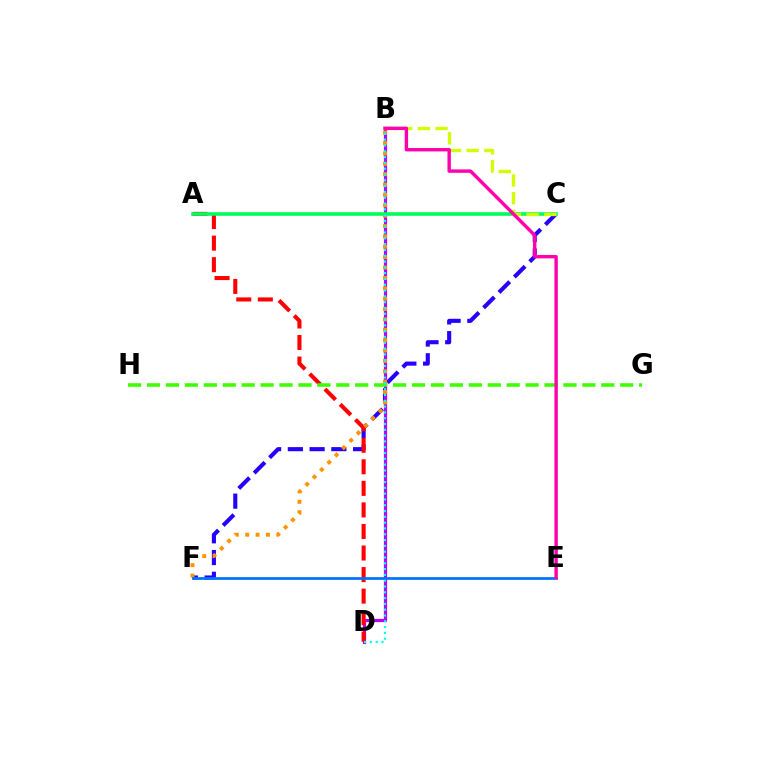{('C', 'F'): [{'color': '#2500ff', 'line_style': 'dashed', 'thickness': 2.95}], ('B', 'D'): [{'color': '#b900ff', 'line_style': 'solid', 'thickness': 2.3}, {'color': '#00fff6', 'line_style': 'dotted', 'thickness': 1.58}], ('A', 'D'): [{'color': '#ff0000', 'line_style': 'dashed', 'thickness': 2.93}], ('B', 'F'): [{'color': '#ff9400', 'line_style': 'dotted', 'thickness': 2.82}], ('A', 'C'): [{'color': '#00ff5c', 'line_style': 'solid', 'thickness': 2.59}], ('E', 'F'): [{'color': '#0074ff', 'line_style': 'solid', 'thickness': 1.96}], ('B', 'C'): [{'color': '#d1ff00', 'line_style': 'dashed', 'thickness': 2.41}], ('G', 'H'): [{'color': '#3dff00', 'line_style': 'dashed', 'thickness': 2.57}], ('B', 'E'): [{'color': '#ff00ac', 'line_style': 'solid', 'thickness': 2.44}]}